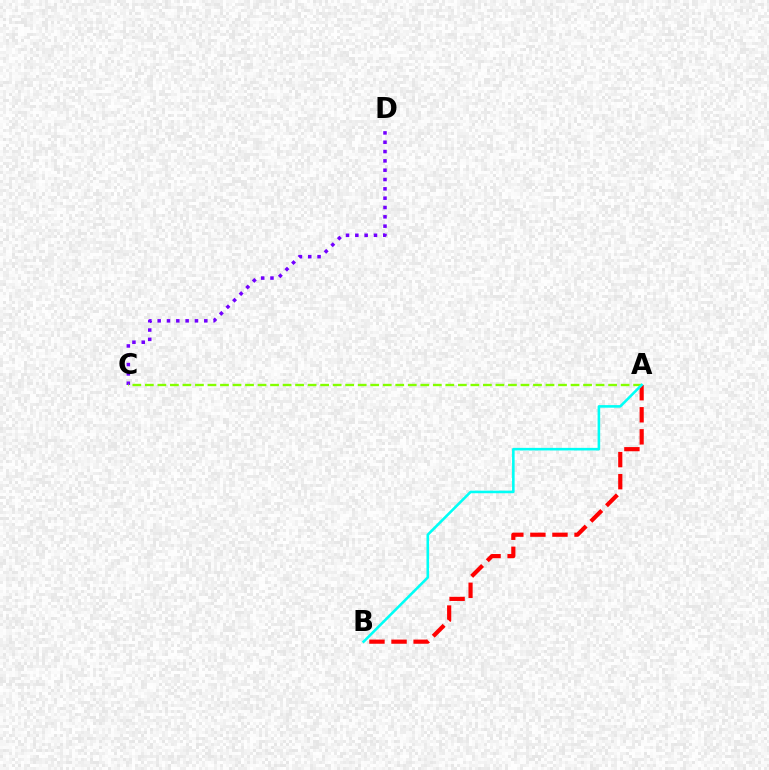{('A', 'B'): [{'color': '#ff0000', 'line_style': 'dashed', 'thickness': 3.0}, {'color': '#00fff6', 'line_style': 'solid', 'thickness': 1.86}], ('C', 'D'): [{'color': '#7200ff', 'line_style': 'dotted', 'thickness': 2.53}], ('A', 'C'): [{'color': '#84ff00', 'line_style': 'dashed', 'thickness': 1.7}]}